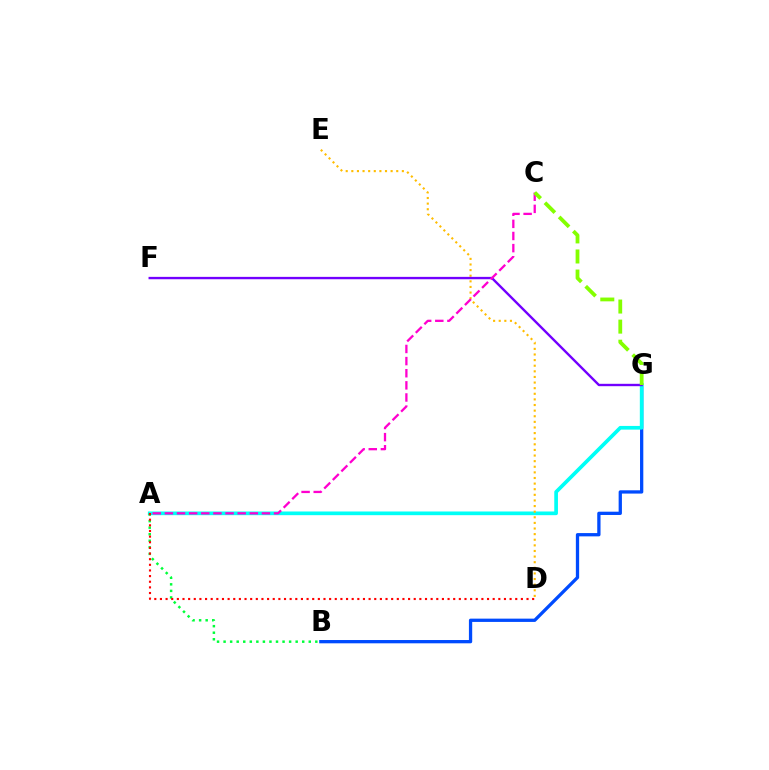{('B', 'G'): [{'color': '#004bff', 'line_style': 'solid', 'thickness': 2.37}], ('A', 'G'): [{'color': '#00fff6', 'line_style': 'solid', 'thickness': 2.65}], ('D', 'E'): [{'color': '#ffbd00', 'line_style': 'dotted', 'thickness': 1.53}], ('A', 'B'): [{'color': '#00ff39', 'line_style': 'dotted', 'thickness': 1.78}], ('F', 'G'): [{'color': '#7200ff', 'line_style': 'solid', 'thickness': 1.71}], ('A', 'C'): [{'color': '#ff00cf', 'line_style': 'dashed', 'thickness': 1.65}], ('A', 'D'): [{'color': '#ff0000', 'line_style': 'dotted', 'thickness': 1.53}], ('C', 'G'): [{'color': '#84ff00', 'line_style': 'dashed', 'thickness': 2.73}]}